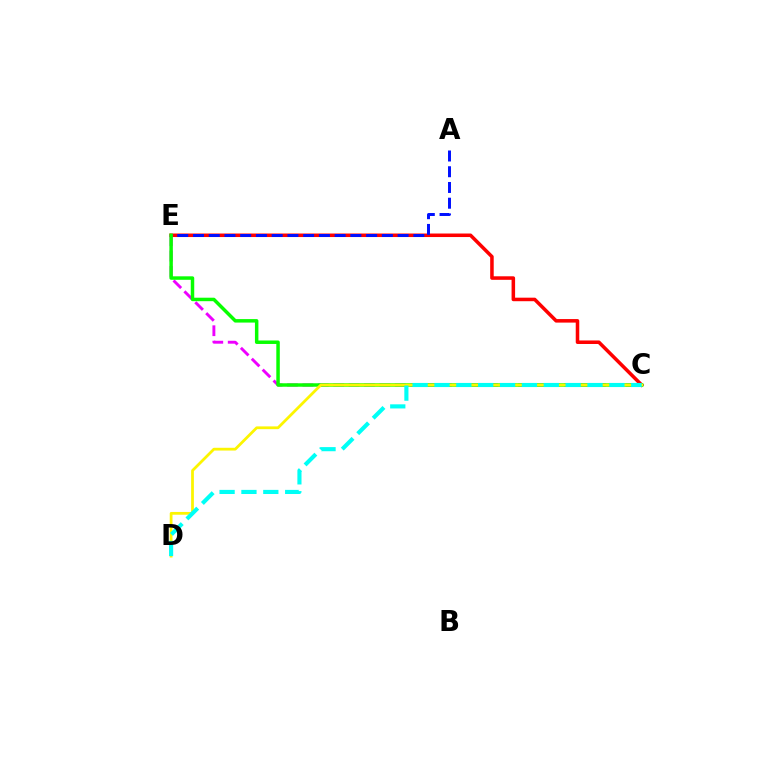{('C', 'E'): [{'color': '#ff0000', 'line_style': 'solid', 'thickness': 2.54}, {'color': '#ee00ff', 'line_style': 'dashed', 'thickness': 2.09}, {'color': '#08ff00', 'line_style': 'solid', 'thickness': 2.5}], ('A', 'E'): [{'color': '#0010ff', 'line_style': 'dashed', 'thickness': 2.14}], ('C', 'D'): [{'color': '#fcf500', 'line_style': 'solid', 'thickness': 1.99}, {'color': '#00fff6', 'line_style': 'dashed', 'thickness': 2.97}]}